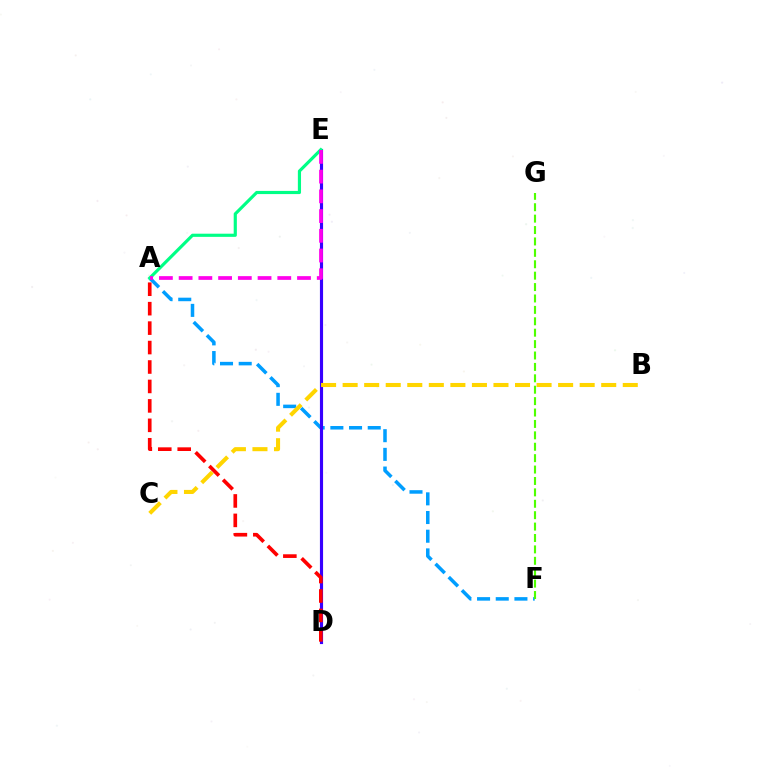{('A', 'F'): [{'color': '#009eff', 'line_style': 'dashed', 'thickness': 2.54}], ('D', 'E'): [{'color': '#3700ff', 'line_style': 'solid', 'thickness': 2.26}], ('A', 'E'): [{'color': '#00ff86', 'line_style': 'solid', 'thickness': 2.28}, {'color': '#ff00ed', 'line_style': 'dashed', 'thickness': 2.68}], ('A', 'D'): [{'color': '#ff0000', 'line_style': 'dashed', 'thickness': 2.64}], ('F', 'G'): [{'color': '#4fff00', 'line_style': 'dashed', 'thickness': 1.55}], ('B', 'C'): [{'color': '#ffd500', 'line_style': 'dashed', 'thickness': 2.93}]}